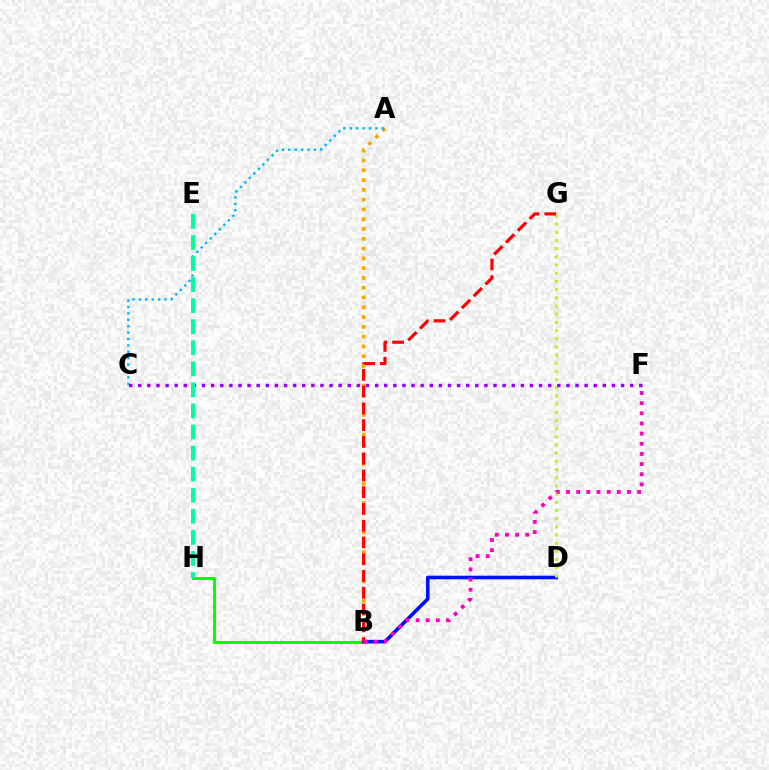{('A', 'B'): [{'color': '#ffa500', 'line_style': 'dotted', 'thickness': 2.66}], ('B', 'H'): [{'color': '#08ff00', 'line_style': 'solid', 'thickness': 2.17}], ('B', 'D'): [{'color': '#0010ff', 'line_style': 'solid', 'thickness': 2.58}], ('D', 'G'): [{'color': '#b3ff00', 'line_style': 'dotted', 'thickness': 2.22}], ('B', 'G'): [{'color': '#ff0000', 'line_style': 'dashed', 'thickness': 2.28}], ('A', 'C'): [{'color': '#00b5ff', 'line_style': 'dotted', 'thickness': 1.74}], ('C', 'F'): [{'color': '#9b00ff', 'line_style': 'dotted', 'thickness': 2.48}], ('B', 'F'): [{'color': '#ff00bd', 'line_style': 'dotted', 'thickness': 2.76}], ('E', 'H'): [{'color': '#00ff9d', 'line_style': 'dashed', 'thickness': 2.86}]}